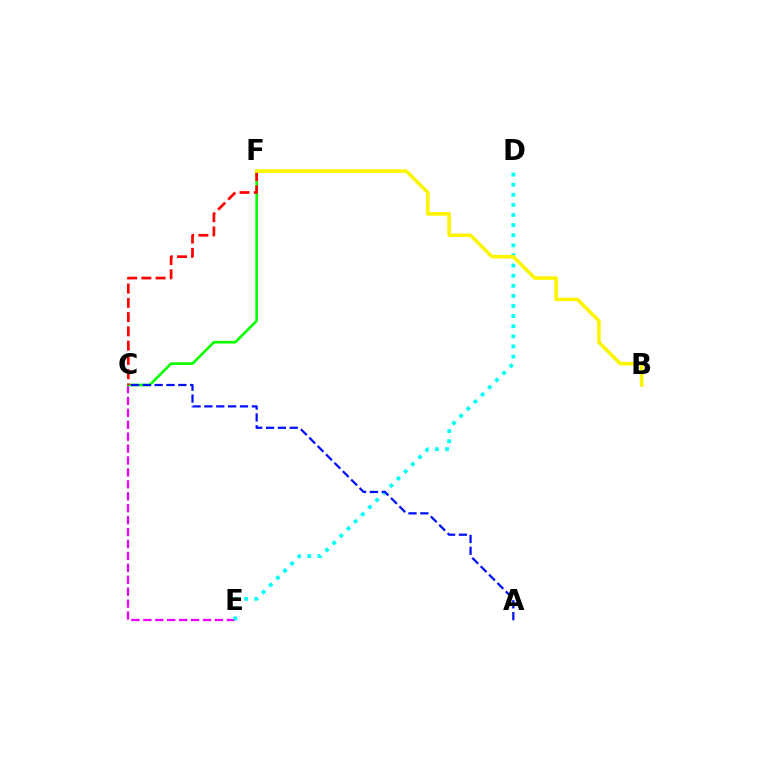{('C', 'E'): [{'color': '#ee00ff', 'line_style': 'dashed', 'thickness': 1.62}], ('D', 'E'): [{'color': '#00fff6', 'line_style': 'dotted', 'thickness': 2.75}], ('C', 'F'): [{'color': '#08ff00', 'line_style': 'solid', 'thickness': 1.89}, {'color': '#ff0000', 'line_style': 'dashed', 'thickness': 1.94}], ('B', 'F'): [{'color': '#fcf500', 'line_style': 'solid', 'thickness': 2.57}], ('A', 'C'): [{'color': '#0010ff', 'line_style': 'dashed', 'thickness': 1.61}]}